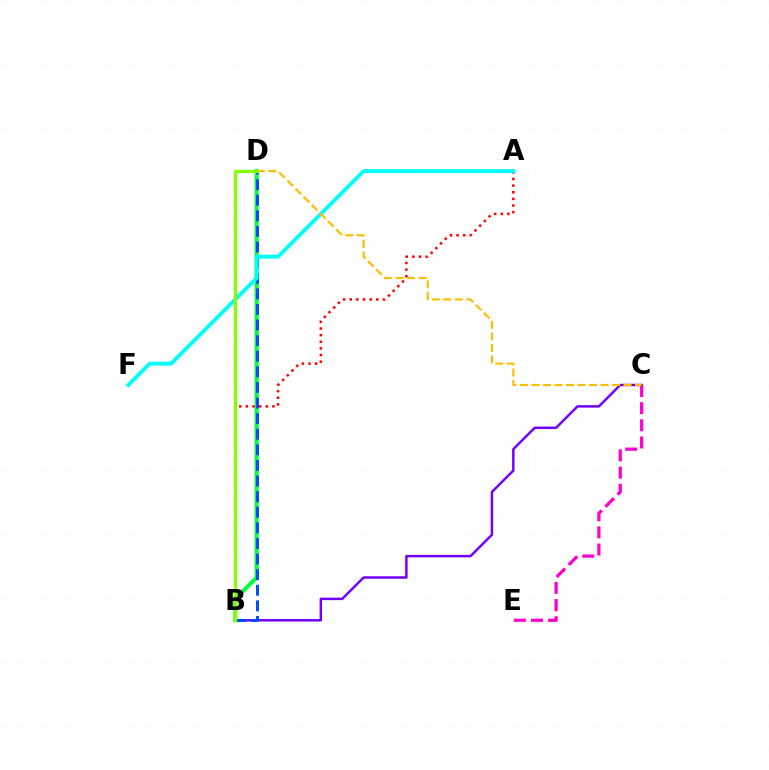{('C', 'E'): [{'color': '#ff00cf', 'line_style': 'dashed', 'thickness': 2.33}], ('B', 'C'): [{'color': '#7200ff', 'line_style': 'solid', 'thickness': 1.77}], ('B', 'D'): [{'color': '#00ff39', 'line_style': 'solid', 'thickness': 2.9}, {'color': '#004bff', 'line_style': 'dashed', 'thickness': 2.12}, {'color': '#84ff00', 'line_style': 'solid', 'thickness': 2.33}], ('A', 'B'): [{'color': '#ff0000', 'line_style': 'dotted', 'thickness': 1.8}], ('A', 'F'): [{'color': '#00fff6', 'line_style': 'solid', 'thickness': 2.81}], ('C', 'D'): [{'color': '#ffbd00', 'line_style': 'dashed', 'thickness': 1.56}]}